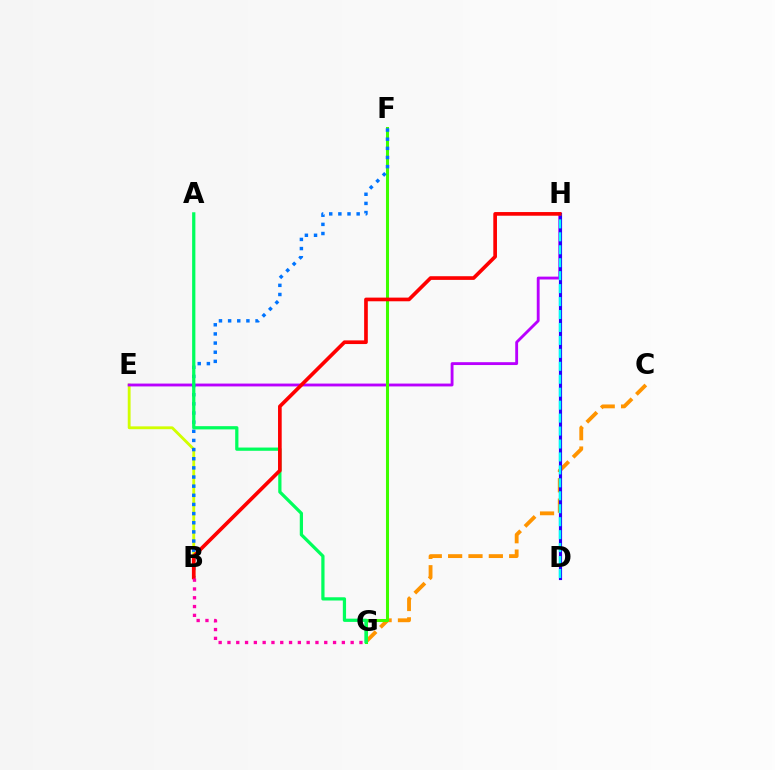{('B', 'E'): [{'color': '#d1ff00', 'line_style': 'solid', 'thickness': 2.04}], ('E', 'H'): [{'color': '#b900ff', 'line_style': 'solid', 'thickness': 2.05}], ('C', 'G'): [{'color': '#ff9400', 'line_style': 'dashed', 'thickness': 2.77}], ('F', 'G'): [{'color': '#3dff00', 'line_style': 'solid', 'thickness': 2.19}], ('D', 'H'): [{'color': '#2500ff', 'line_style': 'solid', 'thickness': 2.27}, {'color': '#00fff6', 'line_style': 'dashed', 'thickness': 1.76}], ('B', 'F'): [{'color': '#0074ff', 'line_style': 'dotted', 'thickness': 2.48}], ('A', 'G'): [{'color': '#00ff5c', 'line_style': 'solid', 'thickness': 2.33}], ('B', 'H'): [{'color': '#ff0000', 'line_style': 'solid', 'thickness': 2.64}], ('B', 'G'): [{'color': '#ff00ac', 'line_style': 'dotted', 'thickness': 2.39}]}